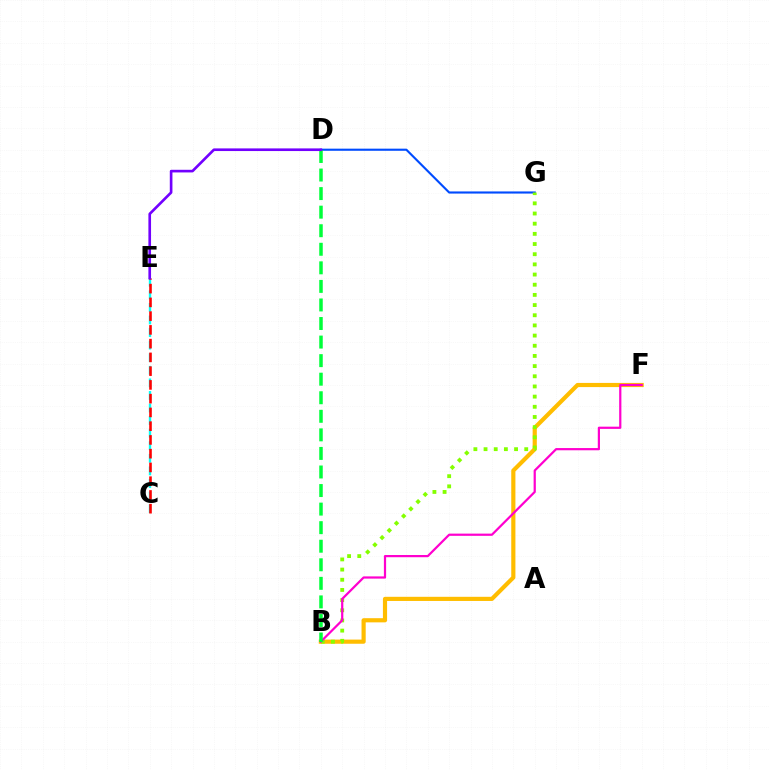{('C', 'E'): [{'color': '#00fff6', 'line_style': 'dashed', 'thickness': 1.71}, {'color': '#ff0000', 'line_style': 'dashed', 'thickness': 1.87}], ('D', 'G'): [{'color': '#004bff', 'line_style': 'solid', 'thickness': 1.53}], ('B', 'F'): [{'color': '#ffbd00', 'line_style': 'solid', 'thickness': 3.0}, {'color': '#ff00cf', 'line_style': 'solid', 'thickness': 1.6}], ('B', 'G'): [{'color': '#84ff00', 'line_style': 'dotted', 'thickness': 2.76}], ('B', 'D'): [{'color': '#00ff39', 'line_style': 'dashed', 'thickness': 2.52}], ('D', 'E'): [{'color': '#7200ff', 'line_style': 'solid', 'thickness': 1.91}]}